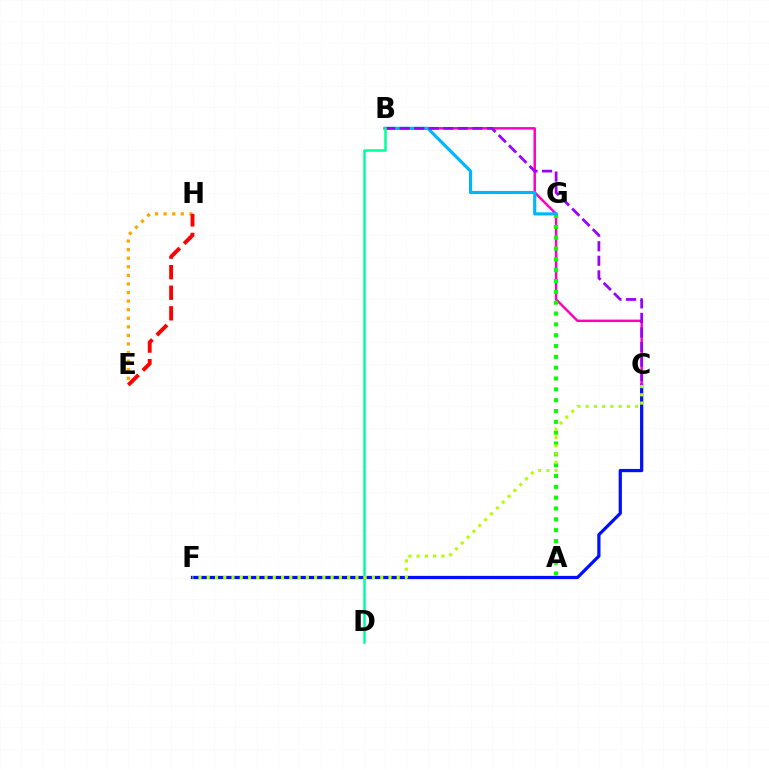{('C', 'F'): [{'color': '#0010ff', 'line_style': 'solid', 'thickness': 2.33}, {'color': '#b3ff00', 'line_style': 'dotted', 'thickness': 2.24}], ('B', 'C'): [{'color': '#ff00bd', 'line_style': 'solid', 'thickness': 1.79}, {'color': '#9b00ff', 'line_style': 'dashed', 'thickness': 1.98}], ('A', 'G'): [{'color': '#08ff00', 'line_style': 'dotted', 'thickness': 2.94}], ('B', 'G'): [{'color': '#00b5ff', 'line_style': 'solid', 'thickness': 2.27}], ('B', 'D'): [{'color': '#00ff9d', 'line_style': 'solid', 'thickness': 1.82}], ('E', 'H'): [{'color': '#ffa500', 'line_style': 'dotted', 'thickness': 2.33}, {'color': '#ff0000', 'line_style': 'dashed', 'thickness': 2.79}]}